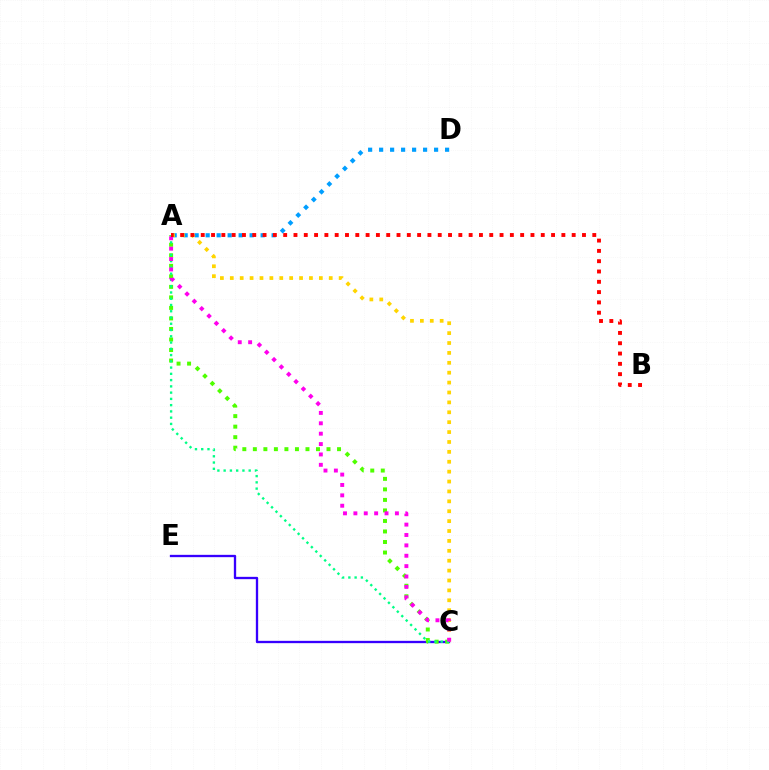{('C', 'E'): [{'color': '#3700ff', 'line_style': 'solid', 'thickness': 1.67}], ('A', 'D'): [{'color': '#009eff', 'line_style': 'dotted', 'thickness': 2.99}], ('A', 'C'): [{'color': '#ffd500', 'line_style': 'dotted', 'thickness': 2.69}, {'color': '#4fff00', 'line_style': 'dotted', 'thickness': 2.86}, {'color': '#00ff86', 'line_style': 'dotted', 'thickness': 1.7}, {'color': '#ff00ed', 'line_style': 'dotted', 'thickness': 2.82}], ('A', 'B'): [{'color': '#ff0000', 'line_style': 'dotted', 'thickness': 2.8}]}